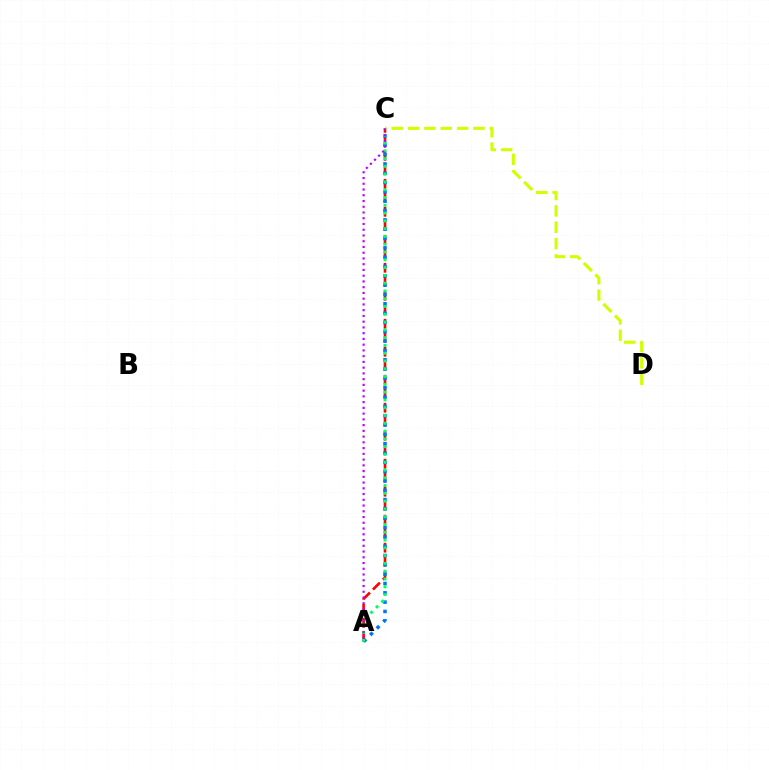{('A', 'C'): [{'color': '#ff0000', 'line_style': 'dashed', 'thickness': 1.9}, {'color': '#0074ff', 'line_style': 'dotted', 'thickness': 2.53}, {'color': '#00ff5c', 'line_style': 'dotted', 'thickness': 2.12}, {'color': '#b900ff', 'line_style': 'dotted', 'thickness': 1.56}], ('C', 'D'): [{'color': '#d1ff00', 'line_style': 'dashed', 'thickness': 2.22}]}